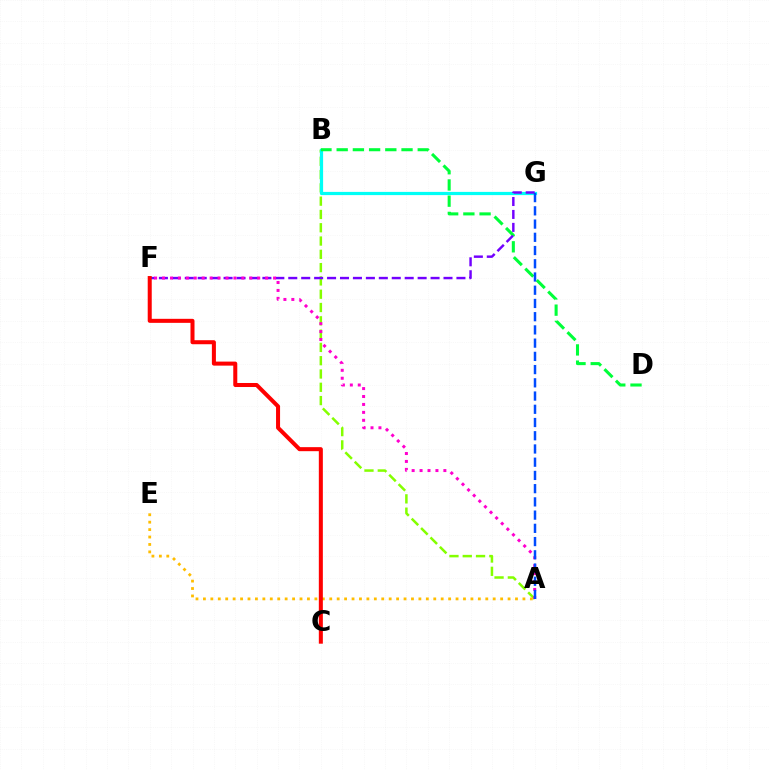{('A', 'B'): [{'color': '#84ff00', 'line_style': 'dashed', 'thickness': 1.81}], ('B', 'G'): [{'color': '#00fff6', 'line_style': 'solid', 'thickness': 2.31}], ('B', 'D'): [{'color': '#00ff39', 'line_style': 'dashed', 'thickness': 2.2}], ('F', 'G'): [{'color': '#7200ff', 'line_style': 'dashed', 'thickness': 1.76}], ('A', 'F'): [{'color': '#ff00cf', 'line_style': 'dotted', 'thickness': 2.16}], ('A', 'E'): [{'color': '#ffbd00', 'line_style': 'dotted', 'thickness': 2.02}], ('C', 'F'): [{'color': '#ff0000', 'line_style': 'solid', 'thickness': 2.9}], ('A', 'G'): [{'color': '#004bff', 'line_style': 'dashed', 'thickness': 1.8}]}